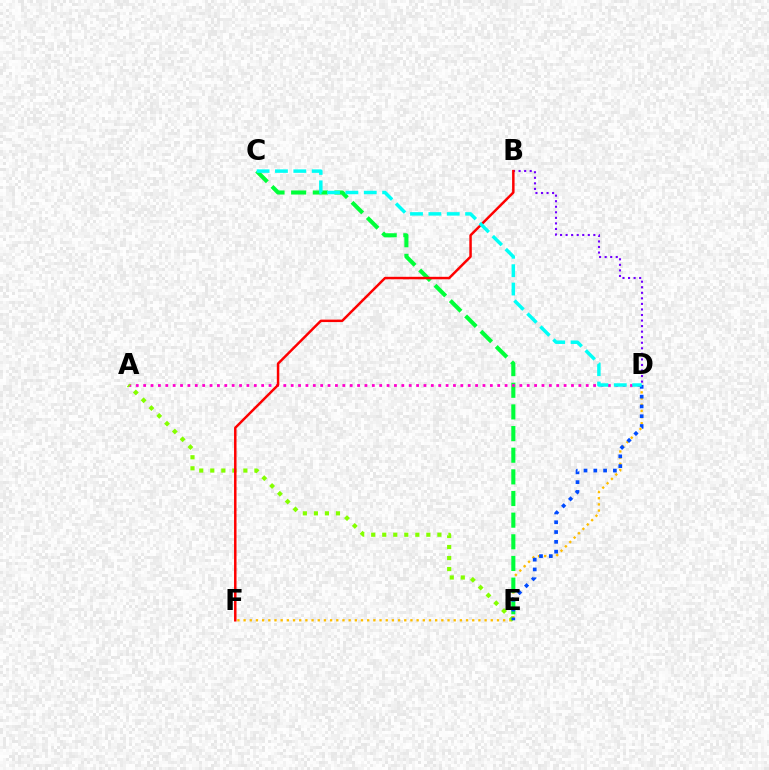{('B', 'D'): [{'color': '#7200ff', 'line_style': 'dotted', 'thickness': 1.51}], ('D', 'F'): [{'color': '#ffbd00', 'line_style': 'dotted', 'thickness': 1.68}], ('C', 'E'): [{'color': '#00ff39', 'line_style': 'dashed', 'thickness': 2.94}], ('A', 'D'): [{'color': '#ff00cf', 'line_style': 'dotted', 'thickness': 2.0}], ('A', 'E'): [{'color': '#84ff00', 'line_style': 'dotted', 'thickness': 3.0}], ('D', 'E'): [{'color': '#004bff', 'line_style': 'dotted', 'thickness': 2.66}], ('B', 'F'): [{'color': '#ff0000', 'line_style': 'solid', 'thickness': 1.79}], ('C', 'D'): [{'color': '#00fff6', 'line_style': 'dashed', 'thickness': 2.5}]}